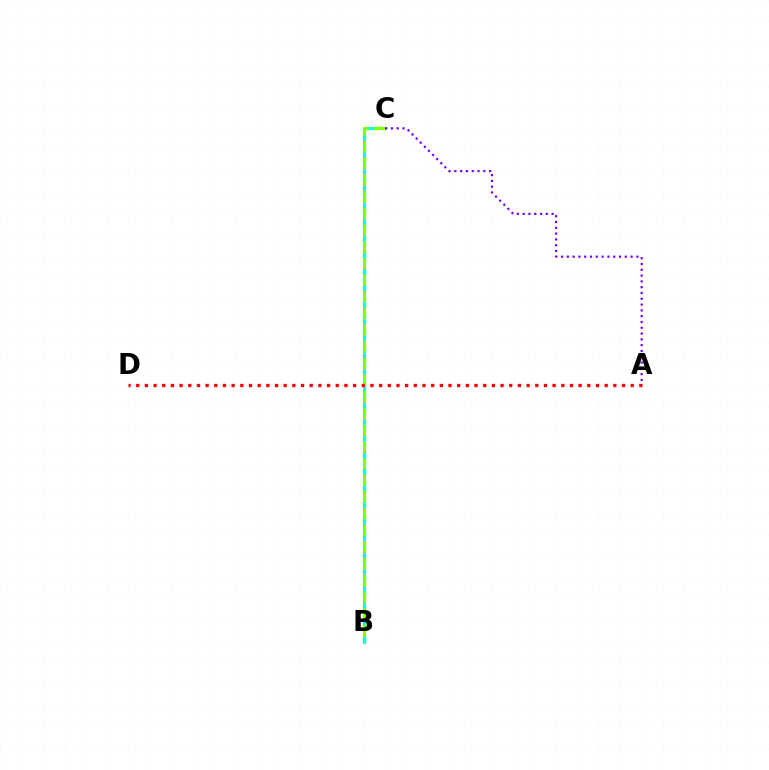{('B', 'C'): [{'color': '#00fff6', 'line_style': 'solid', 'thickness': 2.28}, {'color': '#84ff00', 'line_style': 'dashed', 'thickness': 2.27}], ('A', 'D'): [{'color': '#ff0000', 'line_style': 'dotted', 'thickness': 2.36}], ('A', 'C'): [{'color': '#7200ff', 'line_style': 'dotted', 'thickness': 1.58}]}